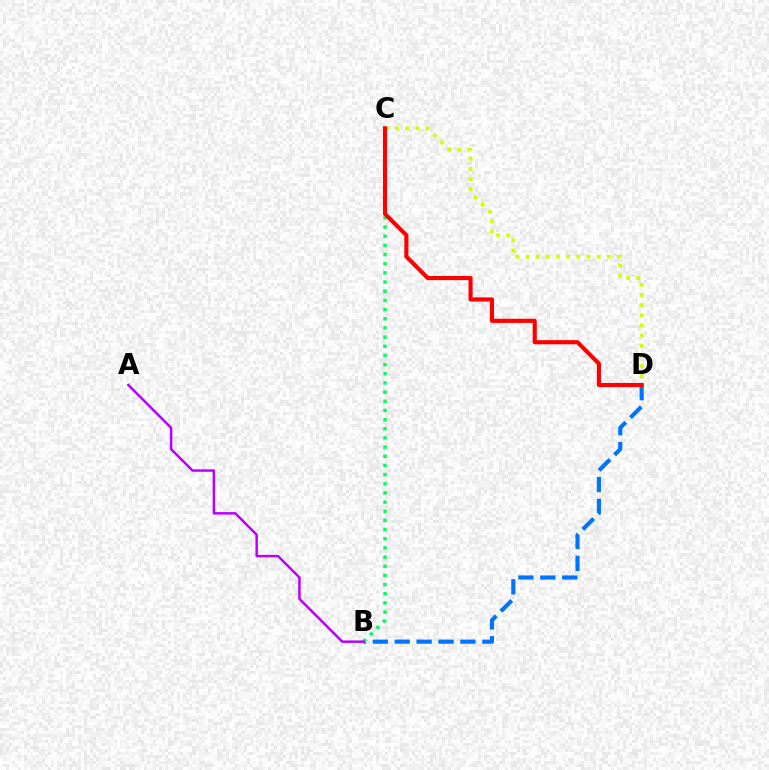{('B', 'D'): [{'color': '#0074ff', 'line_style': 'dashed', 'thickness': 2.98}], ('B', 'C'): [{'color': '#00ff5c', 'line_style': 'dotted', 'thickness': 2.49}], ('C', 'D'): [{'color': '#d1ff00', 'line_style': 'dotted', 'thickness': 2.76}, {'color': '#ff0000', 'line_style': 'solid', 'thickness': 2.97}], ('A', 'B'): [{'color': '#b900ff', 'line_style': 'solid', 'thickness': 1.79}]}